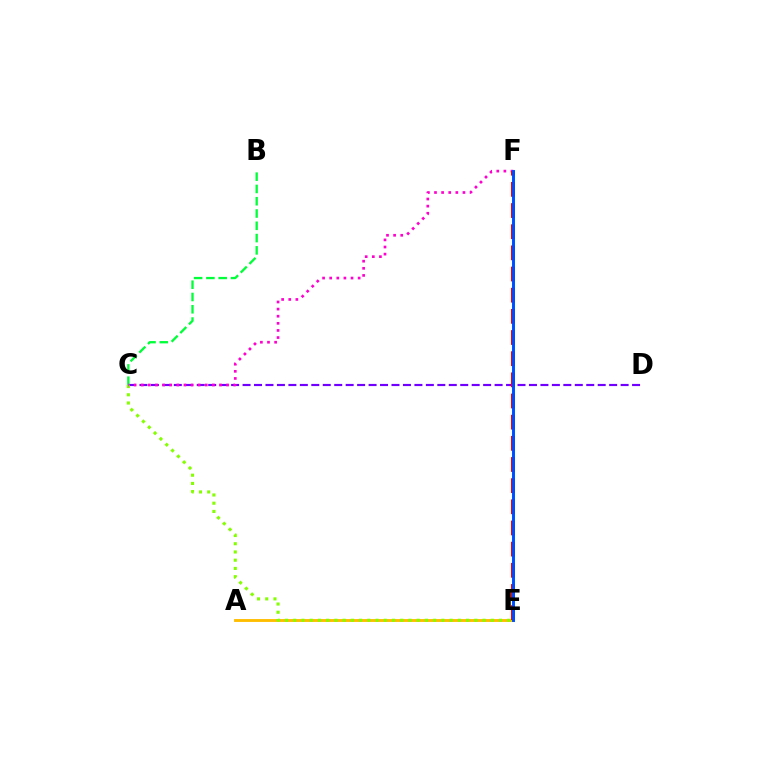{('C', 'D'): [{'color': '#7200ff', 'line_style': 'dashed', 'thickness': 1.56}], ('E', 'F'): [{'color': '#00fff6', 'line_style': 'solid', 'thickness': 2.21}, {'color': '#ff0000', 'line_style': 'dashed', 'thickness': 2.87}, {'color': '#004bff', 'line_style': 'solid', 'thickness': 2.08}], ('B', 'C'): [{'color': '#00ff39', 'line_style': 'dashed', 'thickness': 1.67}], ('A', 'E'): [{'color': '#ffbd00', 'line_style': 'solid', 'thickness': 2.06}], ('C', 'E'): [{'color': '#84ff00', 'line_style': 'dotted', 'thickness': 2.24}], ('C', 'F'): [{'color': '#ff00cf', 'line_style': 'dotted', 'thickness': 1.93}]}